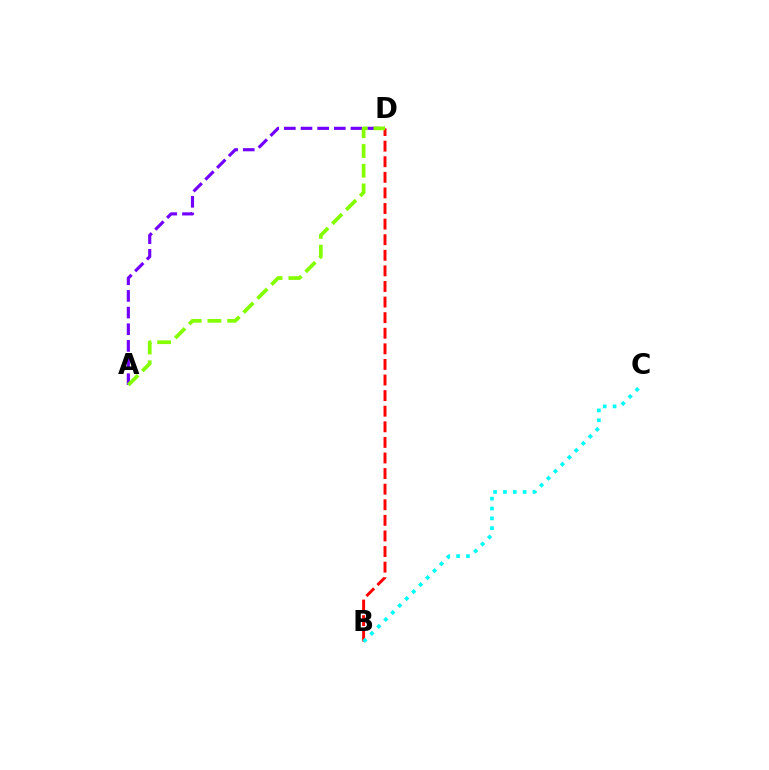{('A', 'D'): [{'color': '#7200ff', 'line_style': 'dashed', 'thickness': 2.26}, {'color': '#84ff00', 'line_style': 'dashed', 'thickness': 2.68}], ('B', 'D'): [{'color': '#ff0000', 'line_style': 'dashed', 'thickness': 2.12}], ('B', 'C'): [{'color': '#00fff6', 'line_style': 'dotted', 'thickness': 2.68}]}